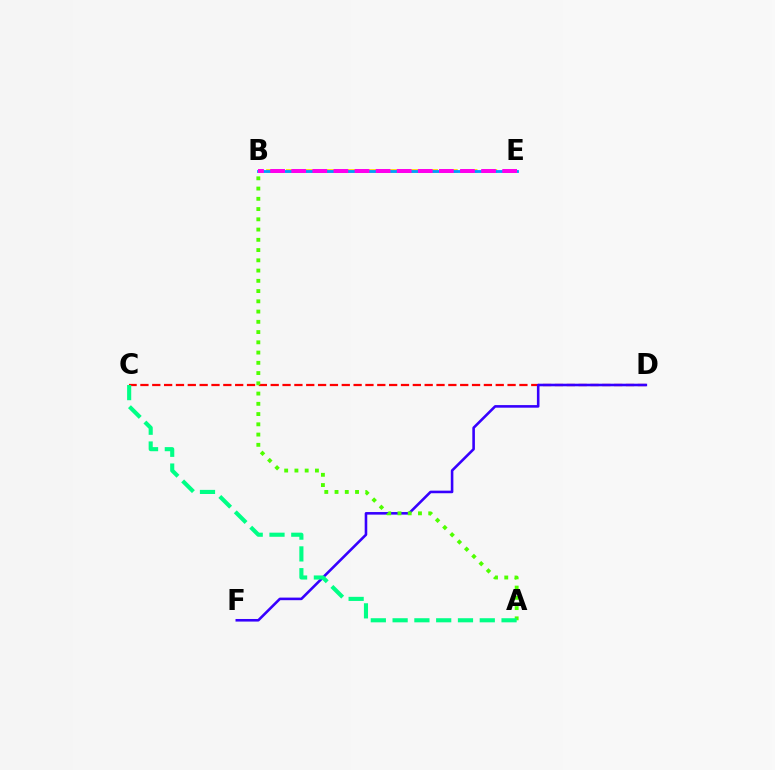{('B', 'E'): [{'color': '#ffd500', 'line_style': 'dashed', 'thickness': 2.68}, {'color': '#009eff', 'line_style': 'solid', 'thickness': 2.02}, {'color': '#ff00ed', 'line_style': 'dashed', 'thickness': 2.87}], ('C', 'D'): [{'color': '#ff0000', 'line_style': 'dashed', 'thickness': 1.61}], ('D', 'F'): [{'color': '#3700ff', 'line_style': 'solid', 'thickness': 1.86}], ('A', 'B'): [{'color': '#4fff00', 'line_style': 'dotted', 'thickness': 2.78}], ('A', 'C'): [{'color': '#00ff86', 'line_style': 'dashed', 'thickness': 2.96}]}